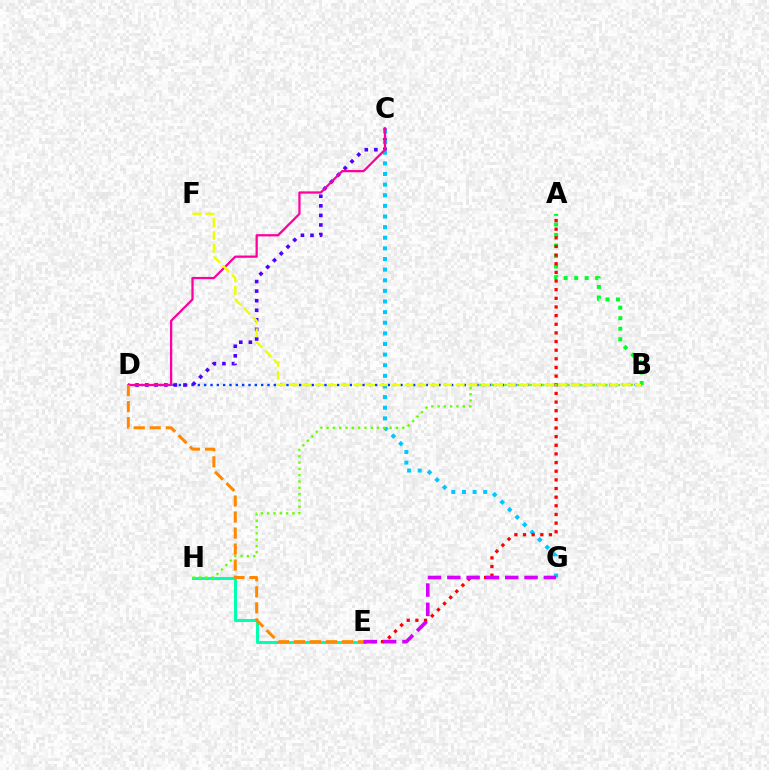{('A', 'B'): [{'color': '#00ff27', 'line_style': 'dotted', 'thickness': 2.86}], ('E', 'H'): [{'color': '#00ffaf', 'line_style': 'solid', 'thickness': 2.18}], ('B', 'D'): [{'color': '#003fff', 'line_style': 'dotted', 'thickness': 1.72}], ('C', 'D'): [{'color': '#4f00ff', 'line_style': 'dotted', 'thickness': 2.6}, {'color': '#ff00a0', 'line_style': 'solid', 'thickness': 1.63}], ('C', 'G'): [{'color': '#00c7ff', 'line_style': 'dotted', 'thickness': 2.89}], ('A', 'E'): [{'color': '#ff0000', 'line_style': 'dotted', 'thickness': 2.35}], ('B', 'H'): [{'color': '#66ff00', 'line_style': 'dotted', 'thickness': 1.71}], ('D', 'E'): [{'color': '#ff8800', 'line_style': 'dashed', 'thickness': 2.18}], ('E', 'G'): [{'color': '#d600ff', 'line_style': 'dashed', 'thickness': 2.62}], ('B', 'F'): [{'color': '#eeff00', 'line_style': 'dashed', 'thickness': 1.74}]}